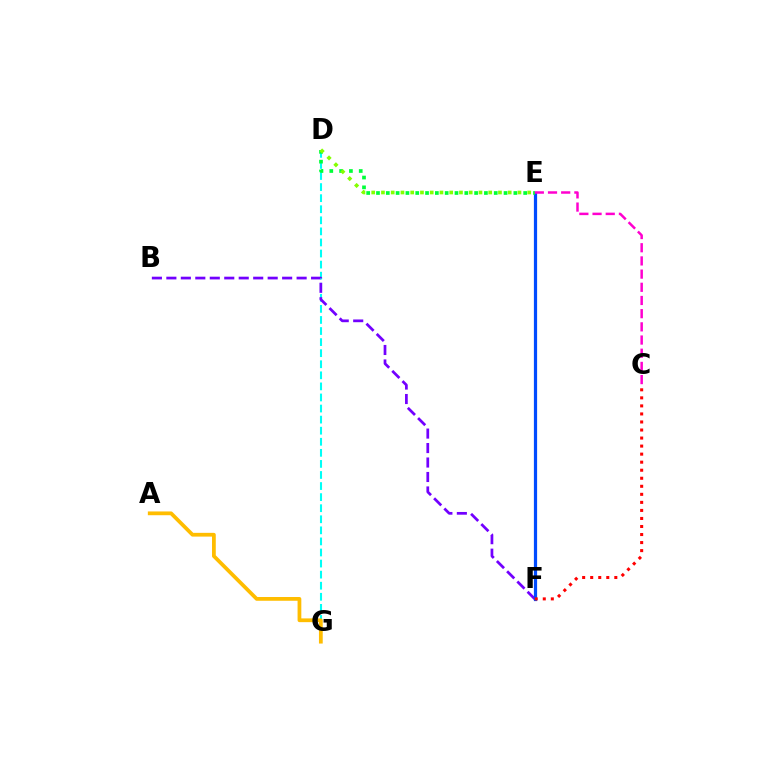{('D', 'G'): [{'color': '#00fff6', 'line_style': 'dashed', 'thickness': 1.5}], ('B', 'F'): [{'color': '#7200ff', 'line_style': 'dashed', 'thickness': 1.97}], ('A', 'G'): [{'color': '#ffbd00', 'line_style': 'solid', 'thickness': 2.71}], ('E', 'F'): [{'color': '#004bff', 'line_style': 'solid', 'thickness': 2.32}], ('D', 'E'): [{'color': '#00ff39', 'line_style': 'dotted', 'thickness': 2.67}, {'color': '#84ff00', 'line_style': 'dotted', 'thickness': 2.65}], ('C', 'F'): [{'color': '#ff0000', 'line_style': 'dotted', 'thickness': 2.18}], ('C', 'E'): [{'color': '#ff00cf', 'line_style': 'dashed', 'thickness': 1.79}]}